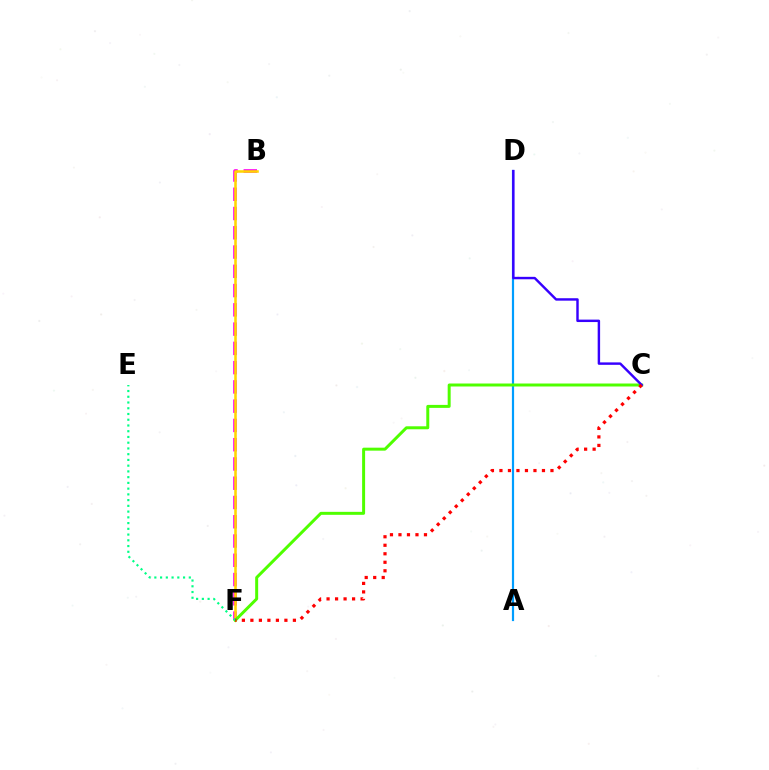{('A', 'D'): [{'color': '#009eff', 'line_style': 'solid', 'thickness': 1.58}], ('B', 'F'): [{'color': '#ff00ed', 'line_style': 'dashed', 'thickness': 2.62}, {'color': '#ffd500', 'line_style': 'solid', 'thickness': 1.84}], ('C', 'F'): [{'color': '#4fff00', 'line_style': 'solid', 'thickness': 2.15}, {'color': '#ff0000', 'line_style': 'dotted', 'thickness': 2.31}], ('E', 'F'): [{'color': '#00ff86', 'line_style': 'dotted', 'thickness': 1.56}], ('C', 'D'): [{'color': '#3700ff', 'line_style': 'solid', 'thickness': 1.76}]}